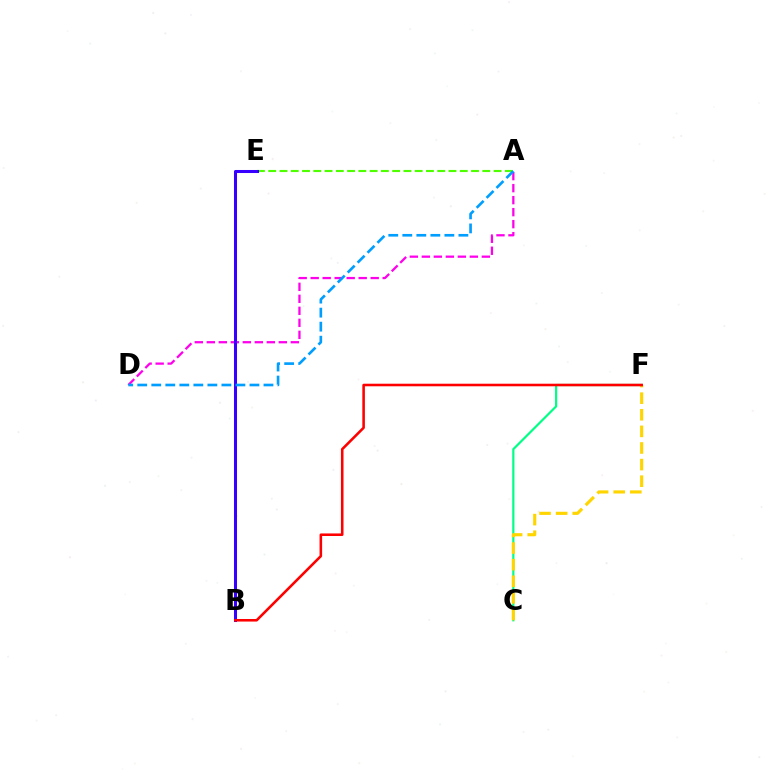{('A', 'D'): [{'color': '#ff00ed', 'line_style': 'dashed', 'thickness': 1.63}, {'color': '#009eff', 'line_style': 'dashed', 'thickness': 1.91}], ('C', 'F'): [{'color': '#00ff86', 'line_style': 'solid', 'thickness': 1.58}, {'color': '#ffd500', 'line_style': 'dashed', 'thickness': 2.26}], ('A', 'E'): [{'color': '#4fff00', 'line_style': 'dashed', 'thickness': 1.53}], ('B', 'E'): [{'color': '#3700ff', 'line_style': 'solid', 'thickness': 2.19}], ('B', 'F'): [{'color': '#ff0000', 'line_style': 'solid', 'thickness': 1.85}]}